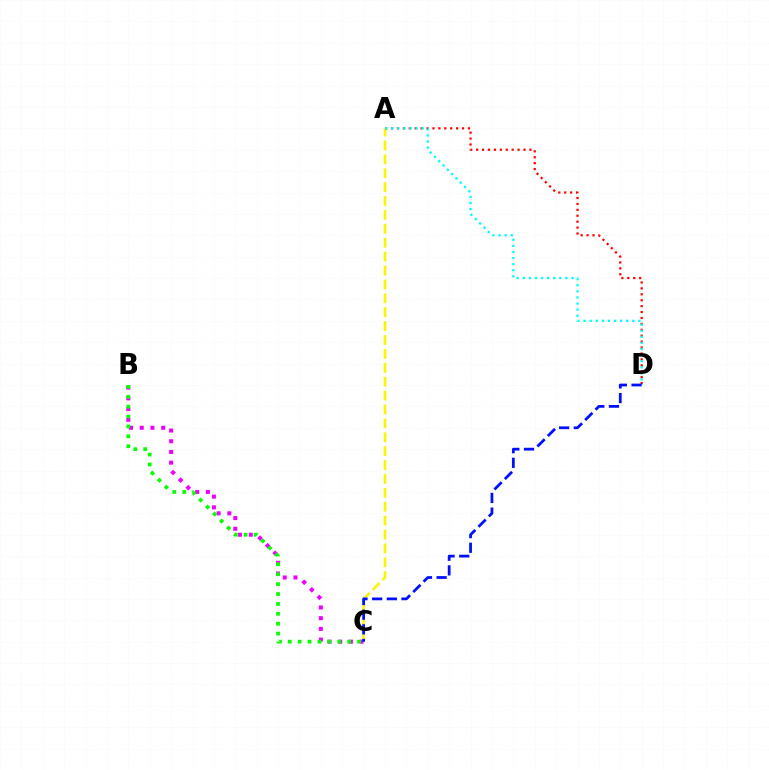{('A', 'C'): [{'color': '#fcf500', 'line_style': 'dashed', 'thickness': 1.89}], ('B', 'C'): [{'color': '#ee00ff', 'line_style': 'dotted', 'thickness': 2.91}, {'color': '#08ff00', 'line_style': 'dotted', 'thickness': 2.69}], ('A', 'D'): [{'color': '#ff0000', 'line_style': 'dotted', 'thickness': 1.61}, {'color': '#00fff6', 'line_style': 'dotted', 'thickness': 1.66}], ('C', 'D'): [{'color': '#0010ff', 'line_style': 'dashed', 'thickness': 1.99}]}